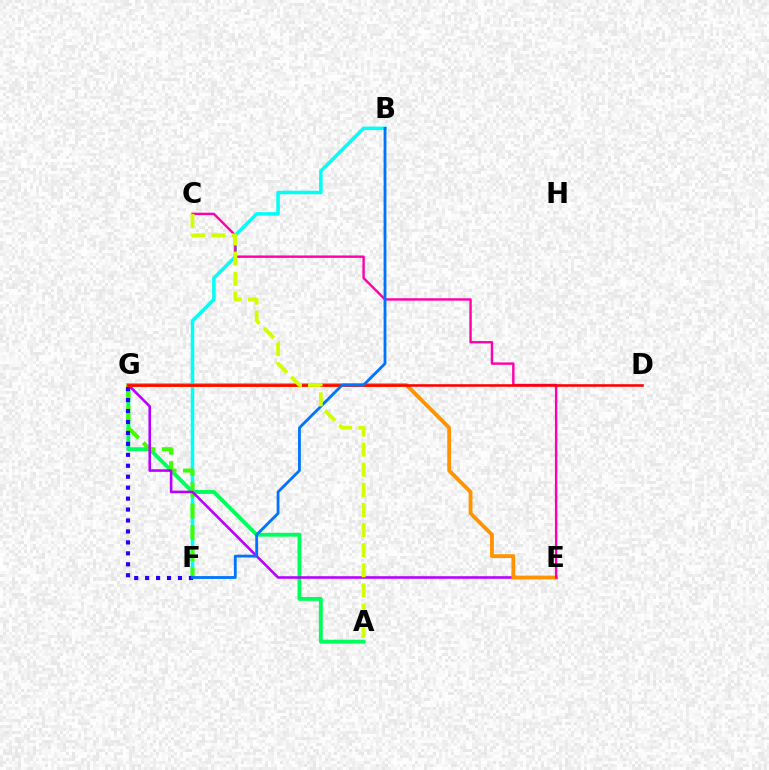{('A', 'G'): [{'color': '#00ff5c', 'line_style': 'solid', 'thickness': 2.79}], ('B', 'F'): [{'color': '#00fff6', 'line_style': 'solid', 'thickness': 2.53}, {'color': '#0074ff', 'line_style': 'solid', 'thickness': 2.03}], ('F', 'G'): [{'color': '#3dff00', 'line_style': 'dashed', 'thickness': 2.89}, {'color': '#2500ff', 'line_style': 'dotted', 'thickness': 2.97}], ('E', 'G'): [{'color': '#b900ff', 'line_style': 'solid', 'thickness': 1.87}, {'color': '#ff9400', 'line_style': 'solid', 'thickness': 2.76}], ('C', 'E'): [{'color': '#ff00ac', 'line_style': 'solid', 'thickness': 1.73}], ('D', 'G'): [{'color': '#ff0000', 'line_style': 'solid', 'thickness': 1.85}], ('A', 'C'): [{'color': '#d1ff00', 'line_style': 'dashed', 'thickness': 2.73}]}